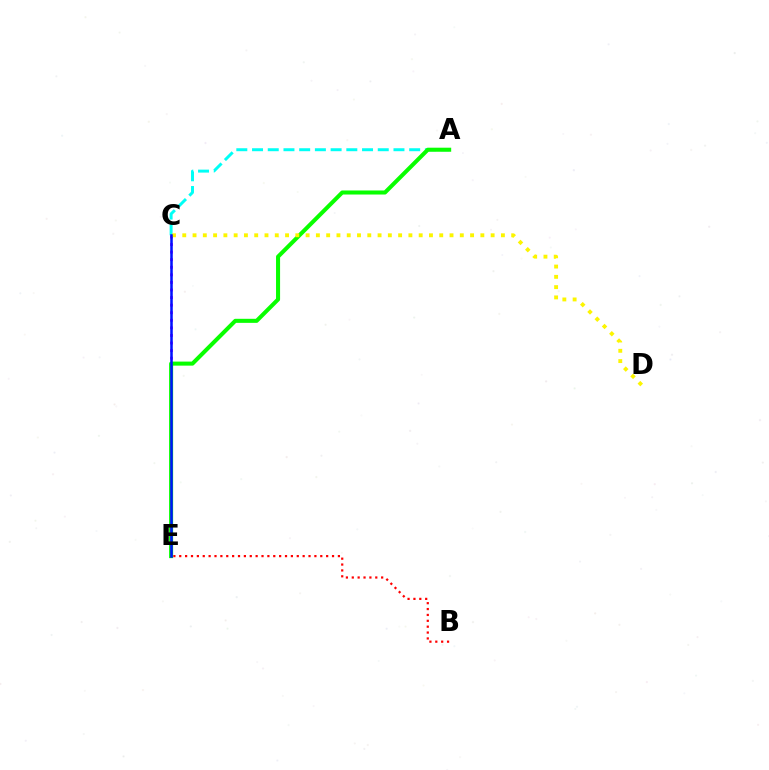{('B', 'E'): [{'color': '#ff0000', 'line_style': 'dotted', 'thickness': 1.6}], ('A', 'C'): [{'color': '#00fff6', 'line_style': 'dashed', 'thickness': 2.13}], ('C', 'E'): [{'color': '#ee00ff', 'line_style': 'dotted', 'thickness': 2.06}, {'color': '#0010ff', 'line_style': 'solid', 'thickness': 1.82}], ('A', 'E'): [{'color': '#08ff00', 'line_style': 'solid', 'thickness': 2.91}], ('C', 'D'): [{'color': '#fcf500', 'line_style': 'dotted', 'thickness': 2.79}]}